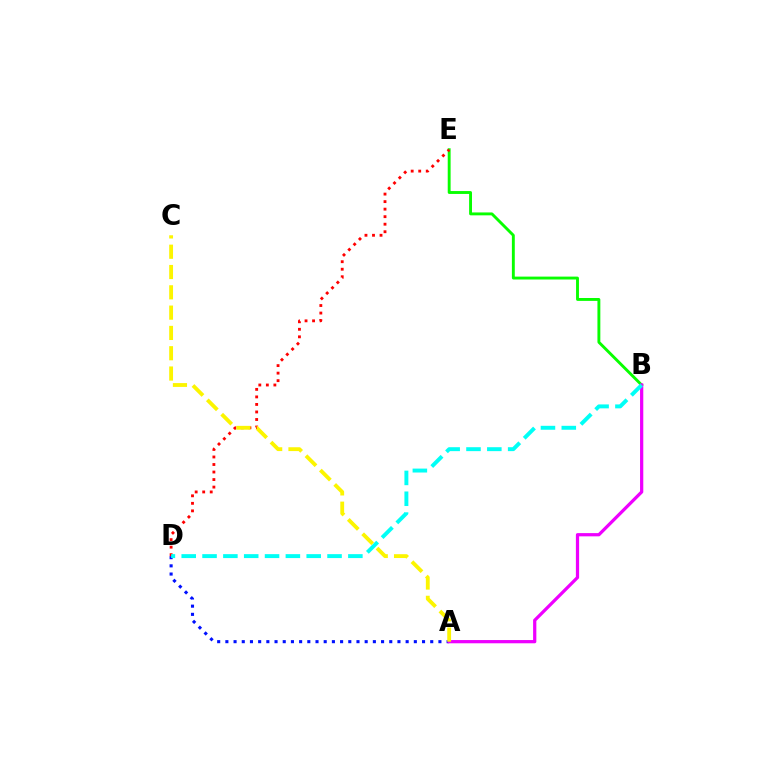{('A', 'D'): [{'color': '#0010ff', 'line_style': 'dotted', 'thickness': 2.23}], ('B', 'E'): [{'color': '#08ff00', 'line_style': 'solid', 'thickness': 2.08}], ('A', 'B'): [{'color': '#ee00ff', 'line_style': 'solid', 'thickness': 2.33}], ('D', 'E'): [{'color': '#ff0000', 'line_style': 'dotted', 'thickness': 2.05}], ('B', 'D'): [{'color': '#00fff6', 'line_style': 'dashed', 'thickness': 2.83}], ('A', 'C'): [{'color': '#fcf500', 'line_style': 'dashed', 'thickness': 2.76}]}